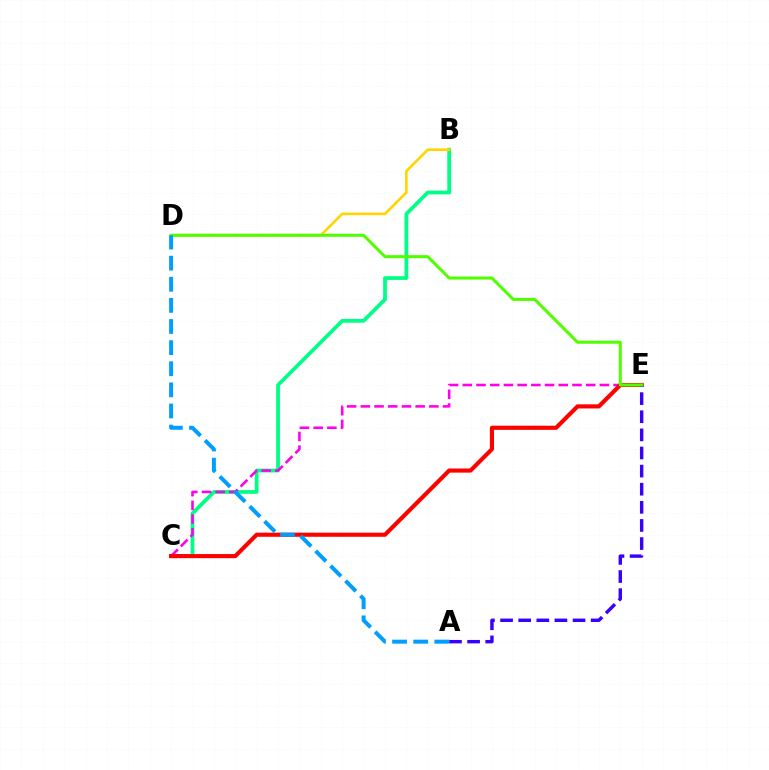{('B', 'C'): [{'color': '#00ff86', 'line_style': 'solid', 'thickness': 2.71}], ('C', 'E'): [{'color': '#ff00ed', 'line_style': 'dashed', 'thickness': 1.86}, {'color': '#ff0000', 'line_style': 'solid', 'thickness': 2.97}], ('B', 'D'): [{'color': '#ffd500', 'line_style': 'solid', 'thickness': 1.89}], ('A', 'E'): [{'color': '#3700ff', 'line_style': 'dashed', 'thickness': 2.46}], ('D', 'E'): [{'color': '#4fff00', 'line_style': 'solid', 'thickness': 2.18}], ('A', 'D'): [{'color': '#009eff', 'line_style': 'dashed', 'thickness': 2.87}]}